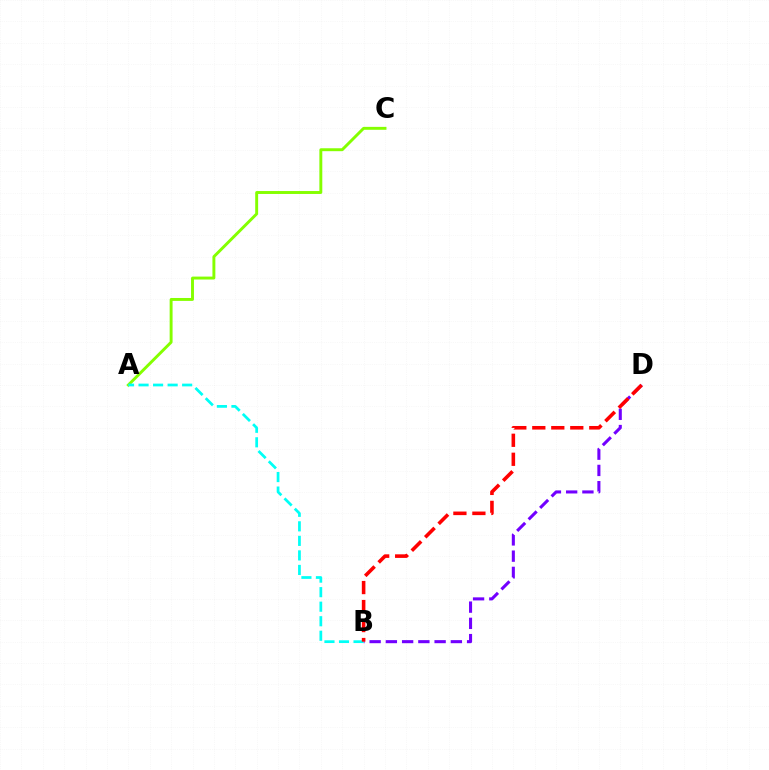{('A', 'C'): [{'color': '#84ff00', 'line_style': 'solid', 'thickness': 2.1}], ('B', 'D'): [{'color': '#7200ff', 'line_style': 'dashed', 'thickness': 2.21}, {'color': '#ff0000', 'line_style': 'dashed', 'thickness': 2.58}], ('A', 'B'): [{'color': '#00fff6', 'line_style': 'dashed', 'thickness': 1.97}]}